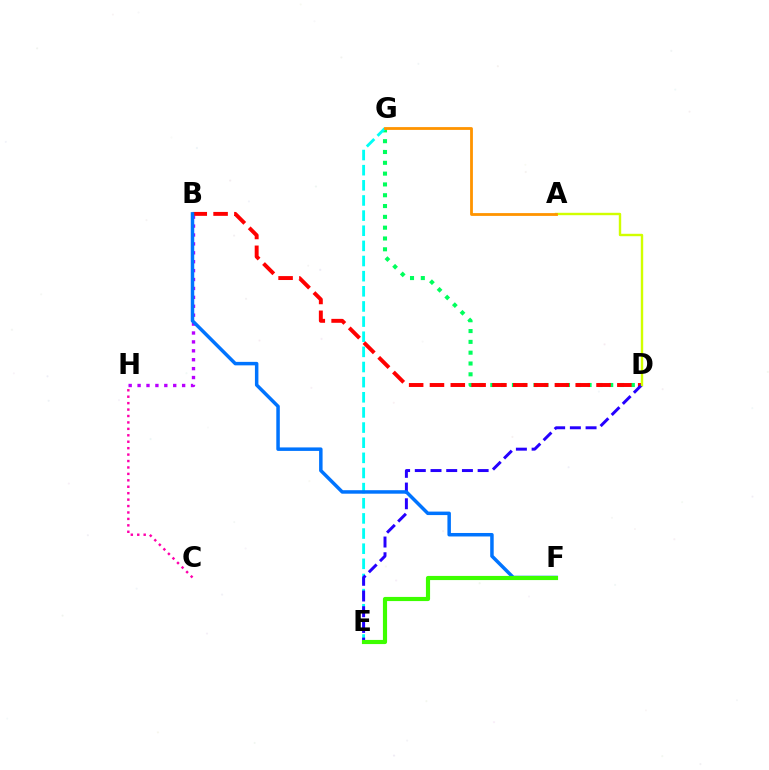{('D', 'G'): [{'color': '#00ff5c', 'line_style': 'dotted', 'thickness': 2.94}], ('B', 'H'): [{'color': '#b900ff', 'line_style': 'dotted', 'thickness': 2.42}], ('E', 'G'): [{'color': '#00fff6', 'line_style': 'dashed', 'thickness': 2.06}], ('C', 'H'): [{'color': '#ff00ac', 'line_style': 'dotted', 'thickness': 1.75}], ('B', 'D'): [{'color': '#ff0000', 'line_style': 'dashed', 'thickness': 2.83}], ('D', 'E'): [{'color': '#2500ff', 'line_style': 'dashed', 'thickness': 2.13}], ('A', 'D'): [{'color': '#d1ff00', 'line_style': 'solid', 'thickness': 1.73}], ('A', 'G'): [{'color': '#ff9400', 'line_style': 'solid', 'thickness': 2.02}], ('B', 'F'): [{'color': '#0074ff', 'line_style': 'solid', 'thickness': 2.51}], ('E', 'F'): [{'color': '#3dff00', 'line_style': 'solid', 'thickness': 2.99}]}